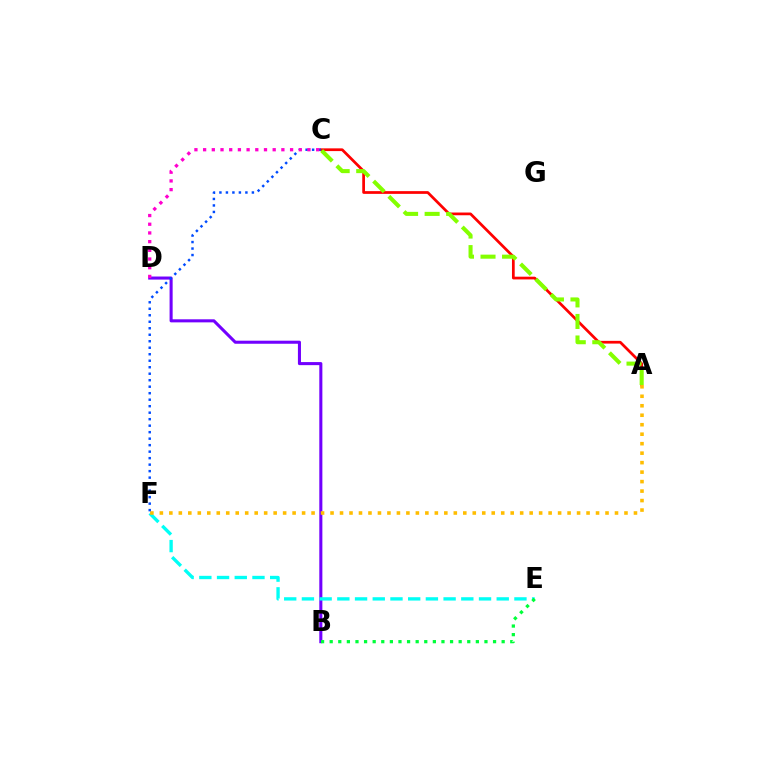{('B', 'D'): [{'color': '#7200ff', 'line_style': 'solid', 'thickness': 2.21}], ('A', 'C'): [{'color': '#ff0000', 'line_style': 'solid', 'thickness': 1.97}, {'color': '#84ff00', 'line_style': 'dashed', 'thickness': 2.93}], ('E', 'F'): [{'color': '#00fff6', 'line_style': 'dashed', 'thickness': 2.41}], ('B', 'E'): [{'color': '#00ff39', 'line_style': 'dotted', 'thickness': 2.34}], ('A', 'F'): [{'color': '#ffbd00', 'line_style': 'dotted', 'thickness': 2.58}], ('C', 'F'): [{'color': '#004bff', 'line_style': 'dotted', 'thickness': 1.76}], ('C', 'D'): [{'color': '#ff00cf', 'line_style': 'dotted', 'thickness': 2.36}]}